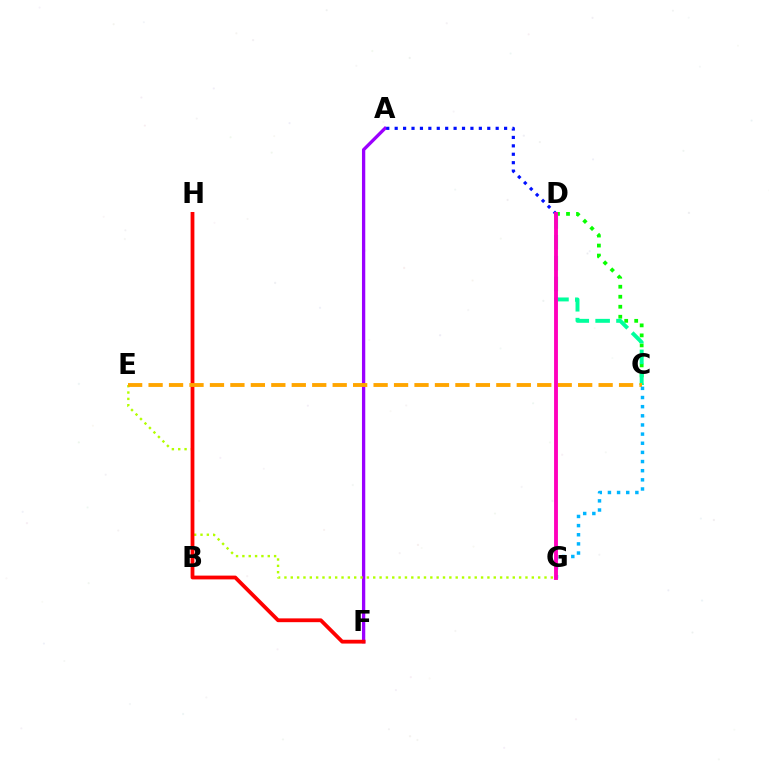{('A', 'F'): [{'color': '#9b00ff', 'line_style': 'solid', 'thickness': 2.38}], ('C', 'D'): [{'color': '#08ff00', 'line_style': 'dotted', 'thickness': 2.72}, {'color': '#00ff9d', 'line_style': 'dashed', 'thickness': 2.83}], ('E', 'G'): [{'color': '#b3ff00', 'line_style': 'dotted', 'thickness': 1.72}], ('F', 'H'): [{'color': '#ff0000', 'line_style': 'solid', 'thickness': 2.73}], ('C', 'E'): [{'color': '#ffa500', 'line_style': 'dashed', 'thickness': 2.78}], ('C', 'G'): [{'color': '#00b5ff', 'line_style': 'dotted', 'thickness': 2.49}], ('A', 'D'): [{'color': '#0010ff', 'line_style': 'dotted', 'thickness': 2.29}], ('D', 'G'): [{'color': '#ff00bd', 'line_style': 'solid', 'thickness': 2.79}]}